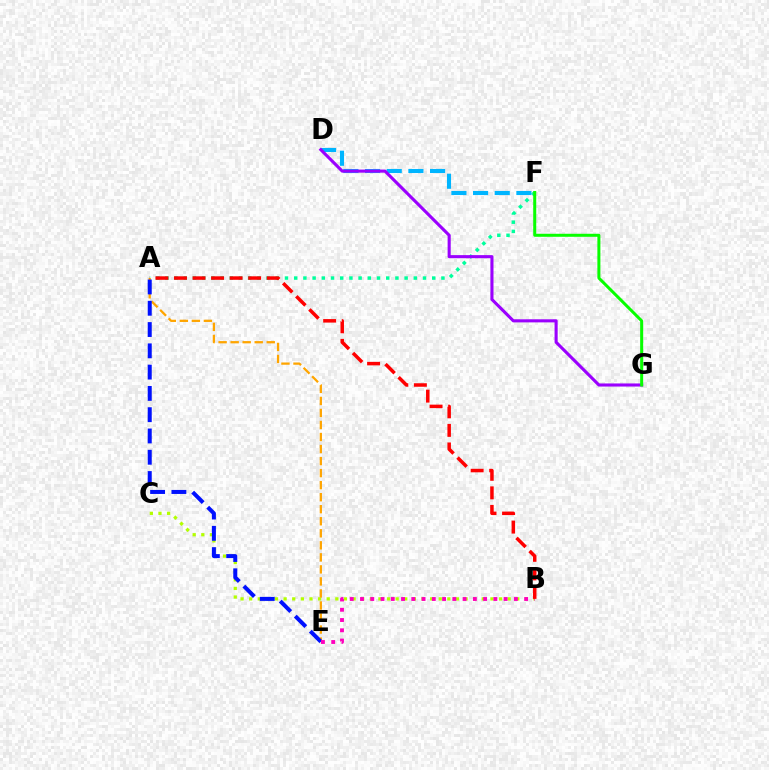{('A', 'F'): [{'color': '#00ff9d', 'line_style': 'dotted', 'thickness': 2.5}], ('B', 'C'): [{'color': '#b3ff00', 'line_style': 'dotted', 'thickness': 2.34}], ('A', 'E'): [{'color': '#ffa500', 'line_style': 'dashed', 'thickness': 1.63}, {'color': '#0010ff', 'line_style': 'dashed', 'thickness': 2.89}], ('D', 'F'): [{'color': '#00b5ff', 'line_style': 'dashed', 'thickness': 2.94}], ('D', 'G'): [{'color': '#9b00ff', 'line_style': 'solid', 'thickness': 2.23}], ('F', 'G'): [{'color': '#08ff00', 'line_style': 'solid', 'thickness': 2.17}], ('B', 'E'): [{'color': '#ff00bd', 'line_style': 'dotted', 'thickness': 2.79}], ('A', 'B'): [{'color': '#ff0000', 'line_style': 'dashed', 'thickness': 2.52}]}